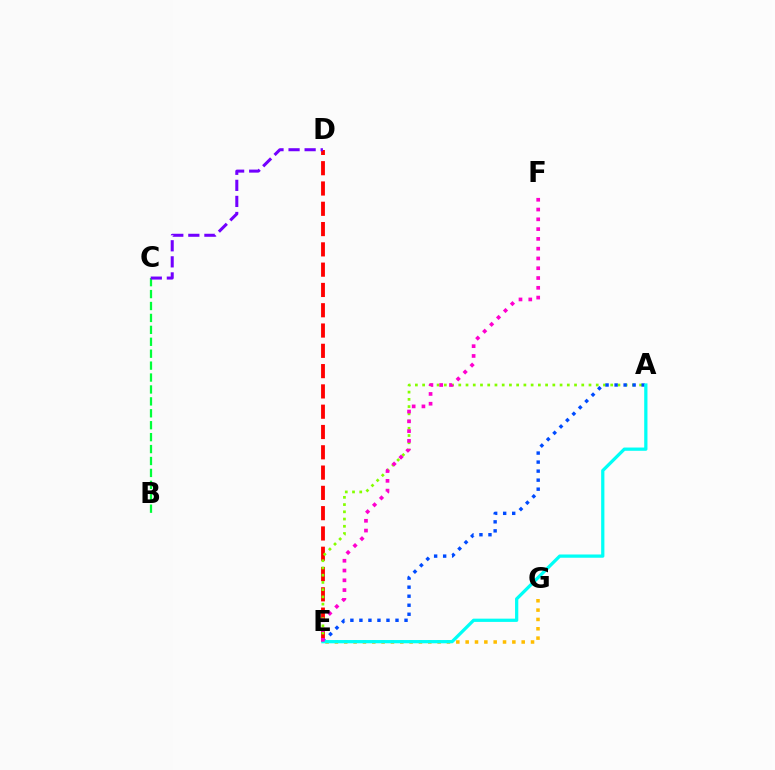{('E', 'G'): [{'color': '#ffbd00', 'line_style': 'dotted', 'thickness': 2.54}], ('D', 'E'): [{'color': '#ff0000', 'line_style': 'dashed', 'thickness': 2.76}], ('A', 'E'): [{'color': '#84ff00', 'line_style': 'dotted', 'thickness': 1.97}, {'color': '#004bff', 'line_style': 'dotted', 'thickness': 2.45}, {'color': '#00fff6', 'line_style': 'solid', 'thickness': 2.34}], ('E', 'F'): [{'color': '#ff00cf', 'line_style': 'dotted', 'thickness': 2.66}], ('B', 'C'): [{'color': '#00ff39', 'line_style': 'dashed', 'thickness': 1.62}], ('C', 'D'): [{'color': '#7200ff', 'line_style': 'dashed', 'thickness': 2.18}]}